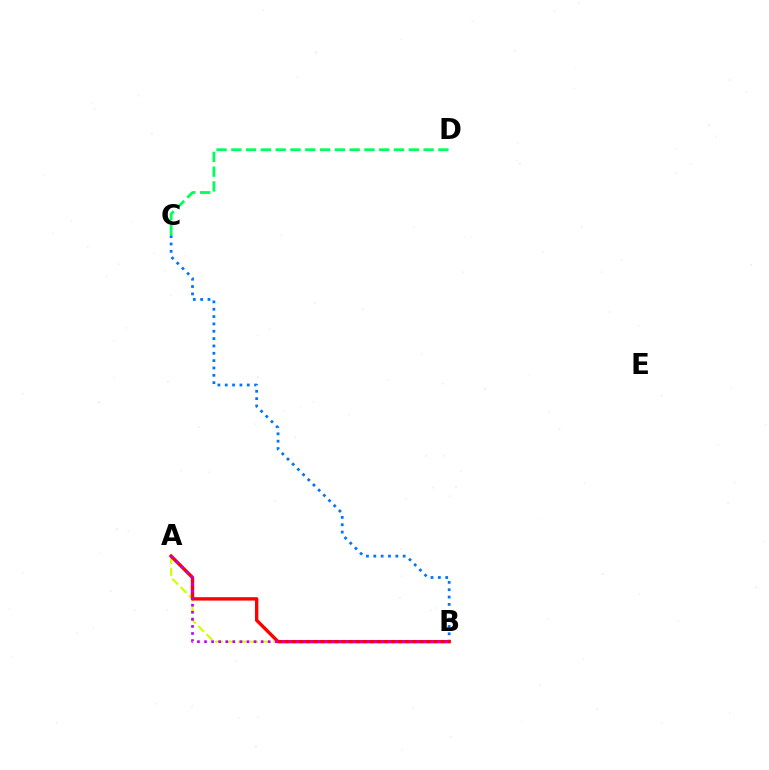{('B', 'C'): [{'color': '#0074ff', 'line_style': 'dotted', 'thickness': 2.0}], ('C', 'D'): [{'color': '#00ff5c', 'line_style': 'dashed', 'thickness': 2.01}], ('A', 'B'): [{'color': '#d1ff00', 'line_style': 'dashed', 'thickness': 1.58}, {'color': '#ff0000', 'line_style': 'solid', 'thickness': 2.43}, {'color': '#b900ff', 'line_style': 'dotted', 'thickness': 1.92}]}